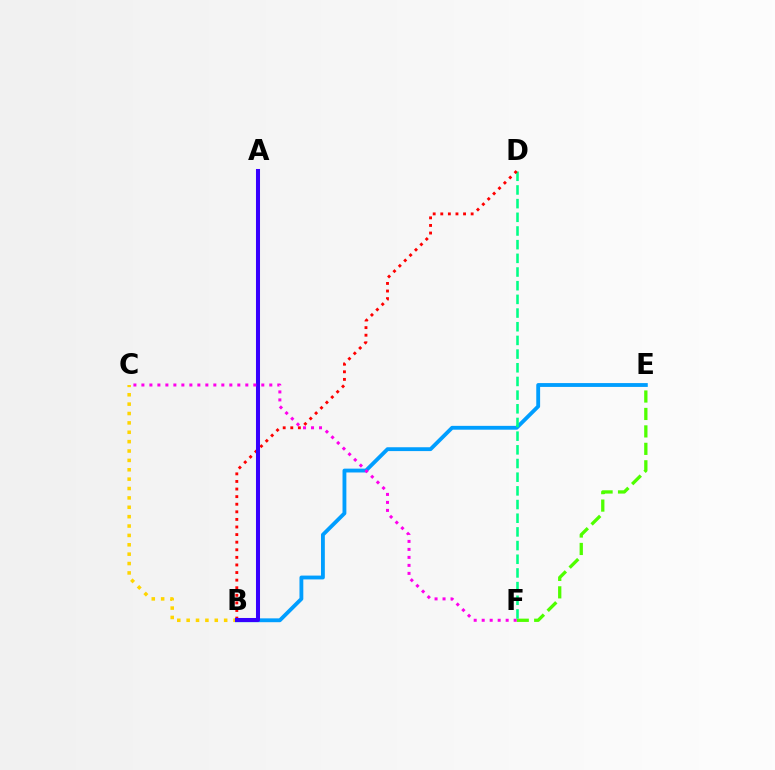{('E', 'F'): [{'color': '#4fff00', 'line_style': 'dashed', 'thickness': 2.37}], ('B', 'E'): [{'color': '#009eff', 'line_style': 'solid', 'thickness': 2.76}], ('D', 'F'): [{'color': '#00ff86', 'line_style': 'dashed', 'thickness': 1.86}], ('B', 'D'): [{'color': '#ff0000', 'line_style': 'dotted', 'thickness': 2.06}], ('B', 'C'): [{'color': '#ffd500', 'line_style': 'dotted', 'thickness': 2.55}], ('A', 'B'): [{'color': '#3700ff', 'line_style': 'solid', 'thickness': 2.91}], ('C', 'F'): [{'color': '#ff00ed', 'line_style': 'dotted', 'thickness': 2.17}]}